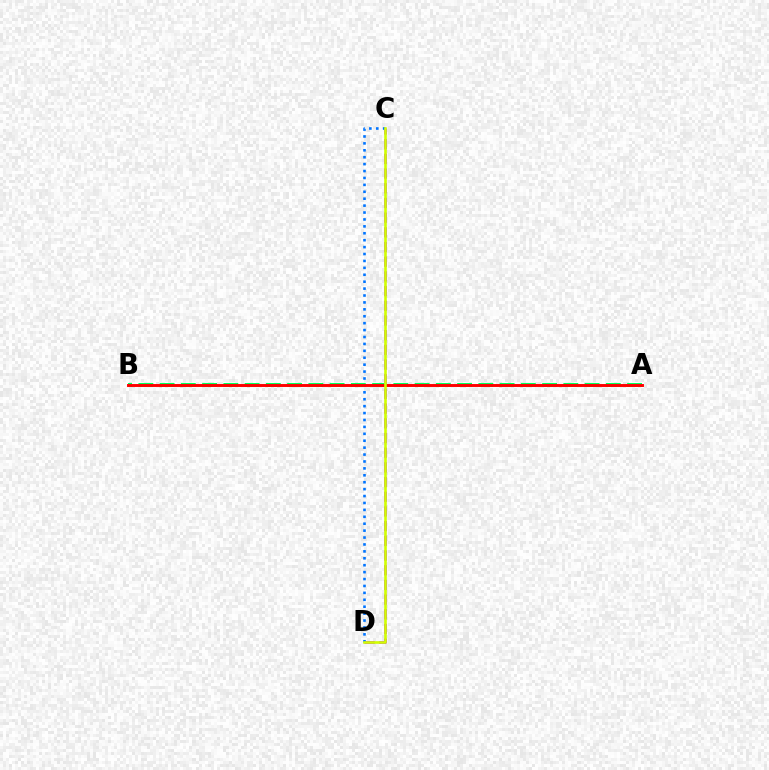{('C', 'D'): [{'color': '#b900ff', 'line_style': 'dashed', 'thickness': 2.0}, {'color': '#0074ff', 'line_style': 'dotted', 'thickness': 1.88}, {'color': '#d1ff00', 'line_style': 'solid', 'thickness': 1.88}], ('A', 'B'): [{'color': '#00ff5c', 'line_style': 'dashed', 'thickness': 2.89}, {'color': '#ff0000', 'line_style': 'solid', 'thickness': 2.1}]}